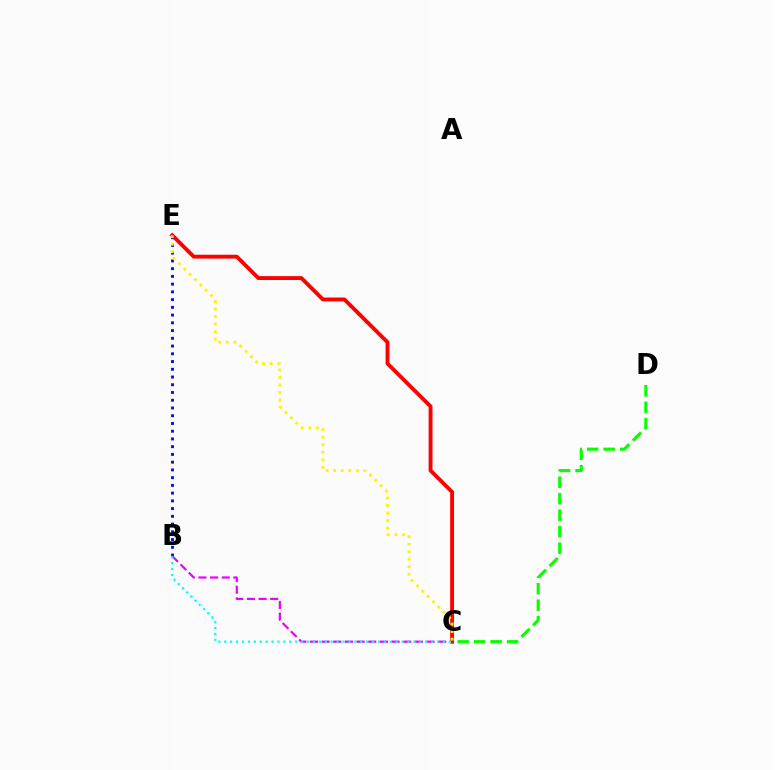{('B', 'C'): [{'color': '#ee00ff', 'line_style': 'dashed', 'thickness': 1.58}, {'color': '#00fff6', 'line_style': 'dotted', 'thickness': 1.61}], ('C', 'D'): [{'color': '#08ff00', 'line_style': 'dashed', 'thickness': 2.24}], ('C', 'E'): [{'color': '#ff0000', 'line_style': 'solid', 'thickness': 2.78}, {'color': '#fcf500', 'line_style': 'dotted', 'thickness': 2.04}], ('B', 'E'): [{'color': '#0010ff', 'line_style': 'dotted', 'thickness': 2.1}]}